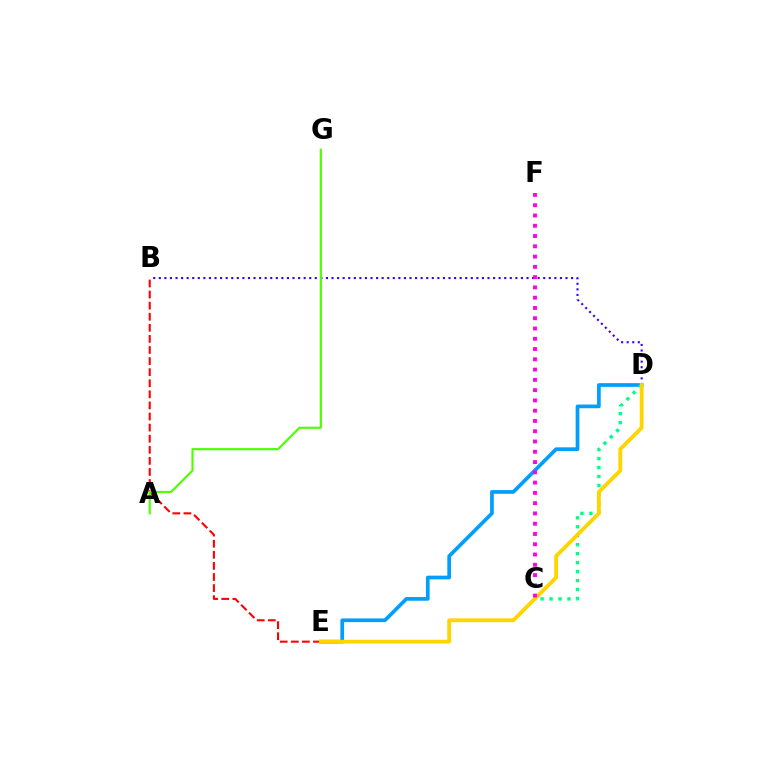{('B', 'D'): [{'color': '#3700ff', 'line_style': 'dotted', 'thickness': 1.51}], ('B', 'E'): [{'color': '#ff0000', 'line_style': 'dashed', 'thickness': 1.51}], ('D', 'E'): [{'color': '#009eff', 'line_style': 'solid', 'thickness': 2.66}, {'color': '#ffd500', 'line_style': 'solid', 'thickness': 2.76}], ('C', 'D'): [{'color': '#00ff86', 'line_style': 'dotted', 'thickness': 2.43}], ('A', 'G'): [{'color': '#4fff00', 'line_style': 'solid', 'thickness': 1.55}], ('C', 'F'): [{'color': '#ff00ed', 'line_style': 'dotted', 'thickness': 2.79}]}